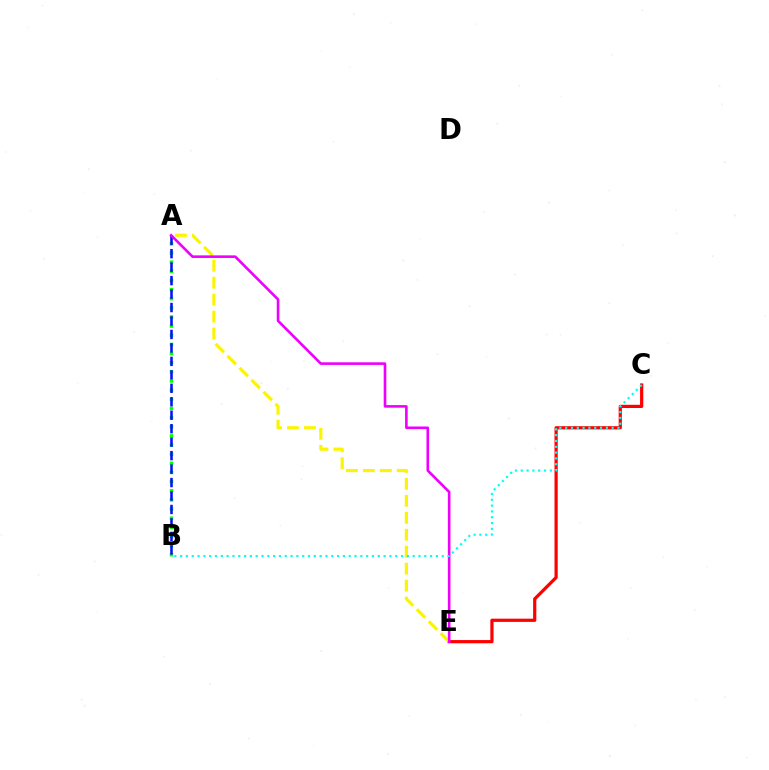{('C', 'E'): [{'color': '#ff0000', 'line_style': 'solid', 'thickness': 2.31}], ('A', 'B'): [{'color': '#08ff00', 'line_style': 'dotted', 'thickness': 2.48}, {'color': '#0010ff', 'line_style': 'dashed', 'thickness': 1.83}], ('A', 'E'): [{'color': '#fcf500', 'line_style': 'dashed', 'thickness': 2.3}, {'color': '#ee00ff', 'line_style': 'solid', 'thickness': 1.88}], ('B', 'C'): [{'color': '#00fff6', 'line_style': 'dotted', 'thickness': 1.58}]}